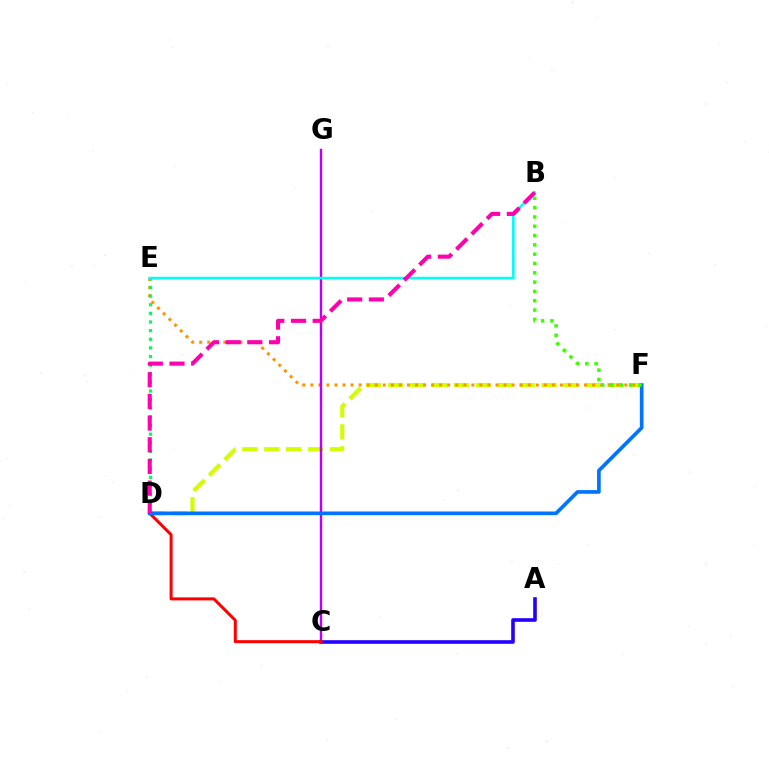{('A', 'C'): [{'color': '#2500ff', 'line_style': 'solid', 'thickness': 2.61}], ('D', 'F'): [{'color': '#d1ff00', 'line_style': 'dashed', 'thickness': 2.98}, {'color': '#0074ff', 'line_style': 'solid', 'thickness': 2.65}], ('E', 'F'): [{'color': '#ff9400', 'line_style': 'dotted', 'thickness': 2.19}], ('D', 'E'): [{'color': '#00ff5c', 'line_style': 'dotted', 'thickness': 2.34}], ('C', 'G'): [{'color': '#b900ff', 'line_style': 'solid', 'thickness': 1.75}], ('B', 'E'): [{'color': '#00fff6', 'line_style': 'solid', 'thickness': 1.87}], ('C', 'D'): [{'color': '#ff0000', 'line_style': 'solid', 'thickness': 2.18}], ('B', 'F'): [{'color': '#3dff00', 'line_style': 'dotted', 'thickness': 2.53}], ('B', 'D'): [{'color': '#ff00ac', 'line_style': 'dashed', 'thickness': 2.94}]}